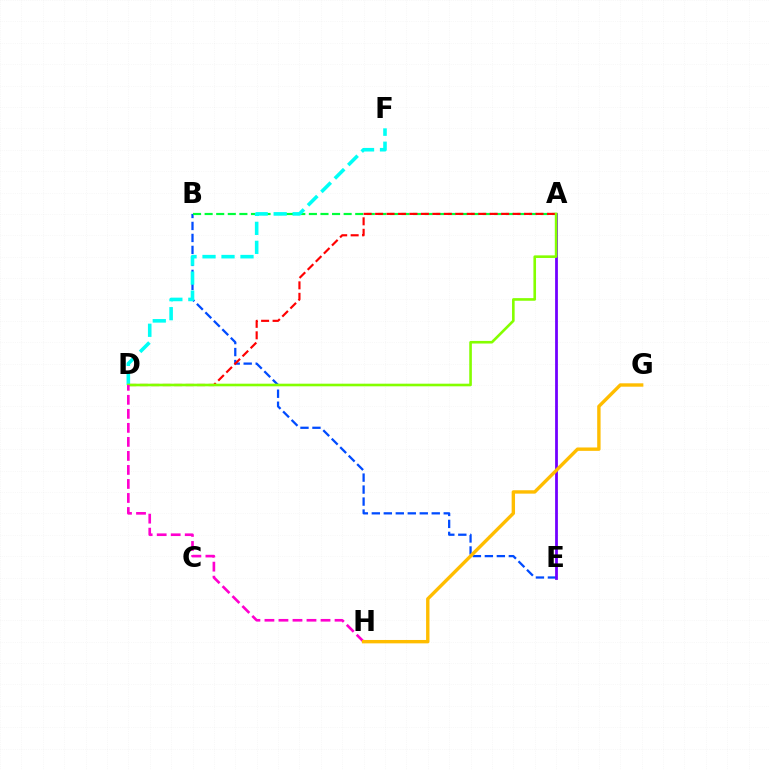{('B', 'E'): [{'color': '#004bff', 'line_style': 'dashed', 'thickness': 1.63}], ('A', 'B'): [{'color': '#00ff39', 'line_style': 'dashed', 'thickness': 1.57}], ('D', 'F'): [{'color': '#00fff6', 'line_style': 'dashed', 'thickness': 2.58}], ('A', 'E'): [{'color': '#7200ff', 'line_style': 'solid', 'thickness': 2.0}], ('A', 'D'): [{'color': '#ff0000', 'line_style': 'dashed', 'thickness': 1.56}, {'color': '#84ff00', 'line_style': 'solid', 'thickness': 1.88}], ('D', 'H'): [{'color': '#ff00cf', 'line_style': 'dashed', 'thickness': 1.9}], ('G', 'H'): [{'color': '#ffbd00', 'line_style': 'solid', 'thickness': 2.44}]}